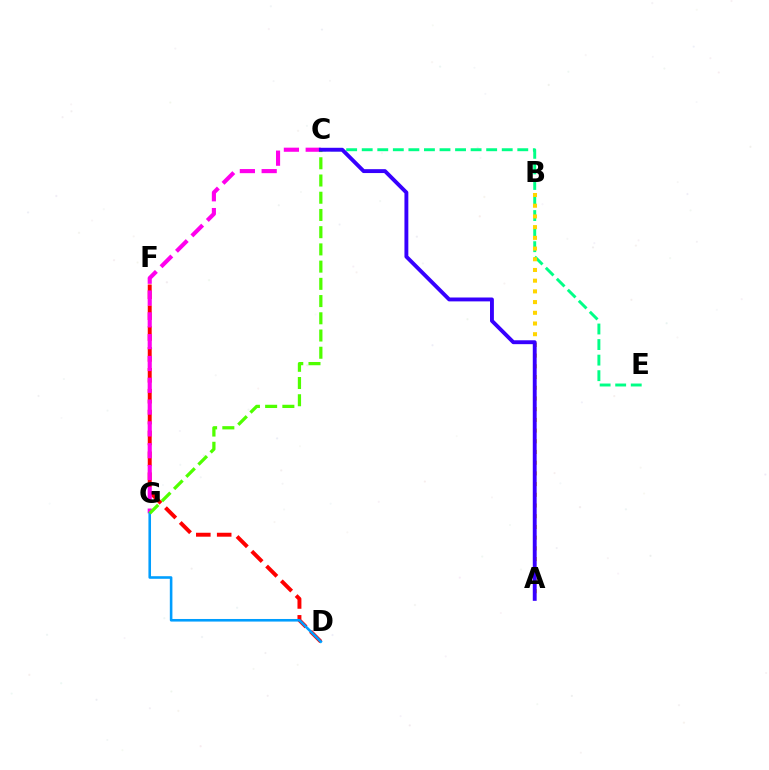{('D', 'F'): [{'color': '#ff0000', 'line_style': 'dashed', 'thickness': 2.84}], ('C', 'G'): [{'color': '#ff00ed', 'line_style': 'dashed', 'thickness': 2.96}, {'color': '#4fff00', 'line_style': 'dashed', 'thickness': 2.34}], ('C', 'E'): [{'color': '#00ff86', 'line_style': 'dashed', 'thickness': 2.11}], ('A', 'B'): [{'color': '#ffd500', 'line_style': 'dotted', 'thickness': 2.91}], ('D', 'G'): [{'color': '#009eff', 'line_style': 'solid', 'thickness': 1.86}], ('A', 'C'): [{'color': '#3700ff', 'line_style': 'solid', 'thickness': 2.8}]}